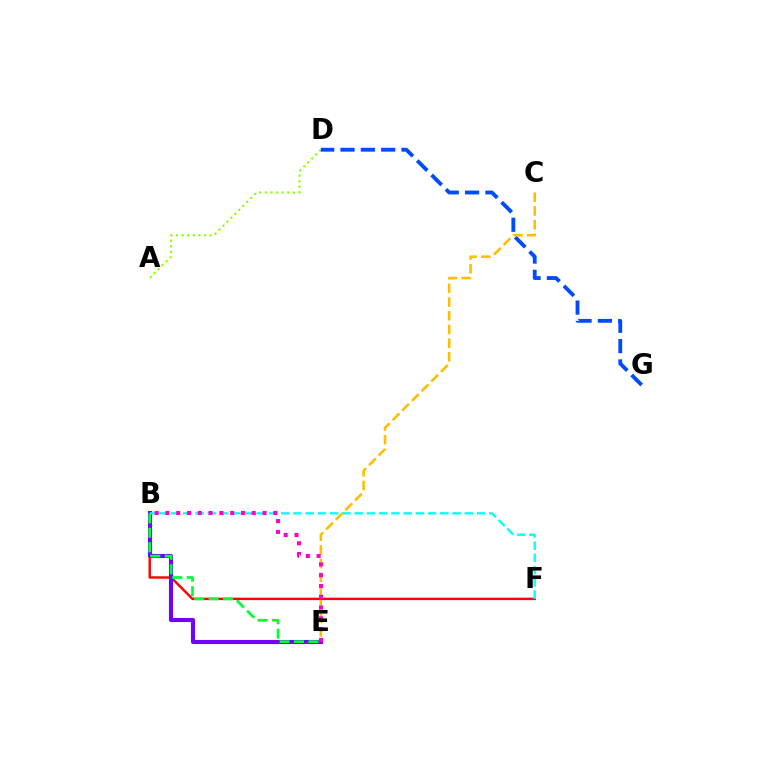{('A', 'D'): [{'color': '#84ff00', 'line_style': 'dotted', 'thickness': 1.52}], ('B', 'F'): [{'color': '#ff0000', 'line_style': 'solid', 'thickness': 1.75}, {'color': '#00fff6', 'line_style': 'dashed', 'thickness': 1.66}], ('B', 'E'): [{'color': '#7200ff', 'line_style': 'solid', 'thickness': 2.96}, {'color': '#00ff39', 'line_style': 'dashed', 'thickness': 1.96}, {'color': '#ff00cf', 'line_style': 'dotted', 'thickness': 2.93}], ('D', 'G'): [{'color': '#004bff', 'line_style': 'dashed', 'thickness': 2.76}], ('C', 'E'): [{'color': '#ffbd00', 'line_style': 'dashed', 'thickness': 1.86}]}